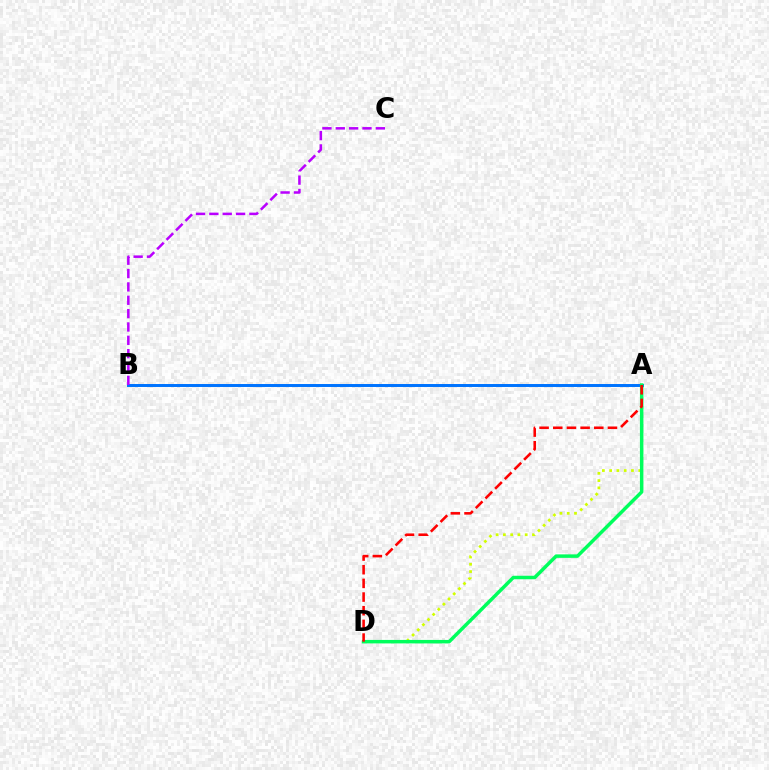{('A', 'D'): [{'color': '#d1ff00', 'line_style': 'dotted', 'thickness': 1.97}, {'color': '#00ff5c', 'line_style': 'solid', 'thickness': 2.51}, {'color': '#ff0000', 'line_style': 'dashed', 'thickness': 1.86}], ('A', 'B'): [{'color': '#0074ff', 'line_style': 'solid', 'thickness': 2.14}], ('B', 'C'): [{'color': '#b900ff', 'line_style': 'dashed', 'thickness': 1.81}]}